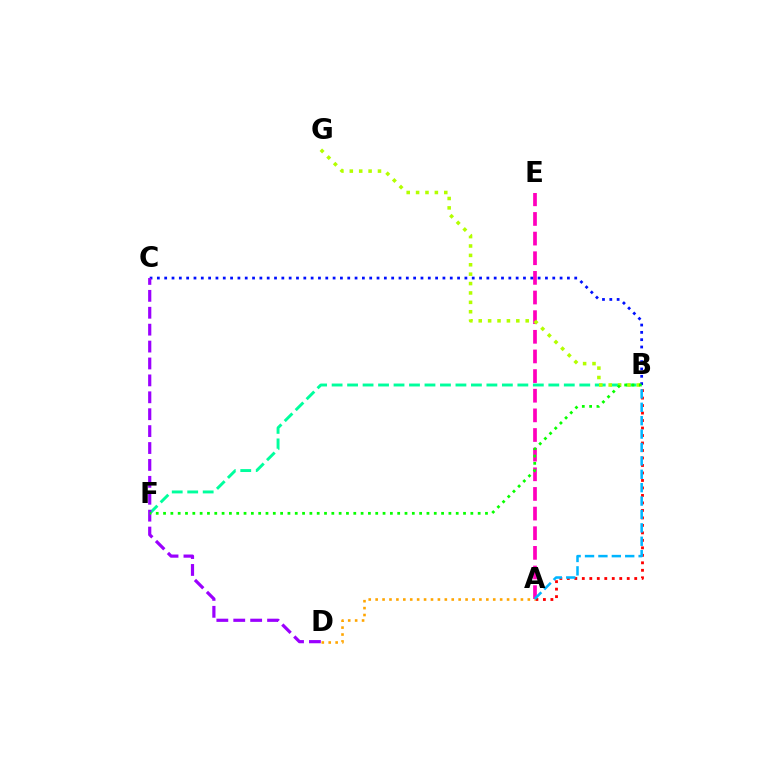{('B', 'F'): [{'color': '#00ff9d', 'line_style': 'dashed', 'thickness': 2.1}, {'color': '#08ff00', 'line_style': 'dotted', 'thickness': 1.99}], ('A', 'E'): [{'color': '#ff00bd', 'line_style': 'dashed', 'thickness': 2.67}], ('B', 'G'): [{'color': '#b3ff00', 'line_style': 'dotted', 'thickness': 2.55}], ('A', 'B'): [{'color': '#ff0000', 'line_style': 'dotted', 'thickness': 2.03}, {'color': '#00b5ff', 'line_style': 'dashed', 'thickness': 1.82}], ('B', 'C'): [{'color': '#0010ff', 'line_style': 'dotted', 'thickness': 1.99}], ('A', 'D'): [{'color': '#ffa500', 'line_style': 'dotted', 'thickness': 1.88}], ('C', 'D'): [{'color': '#9b00ff', 'line_style': 'dashed', 'thickness': 2.3}]}